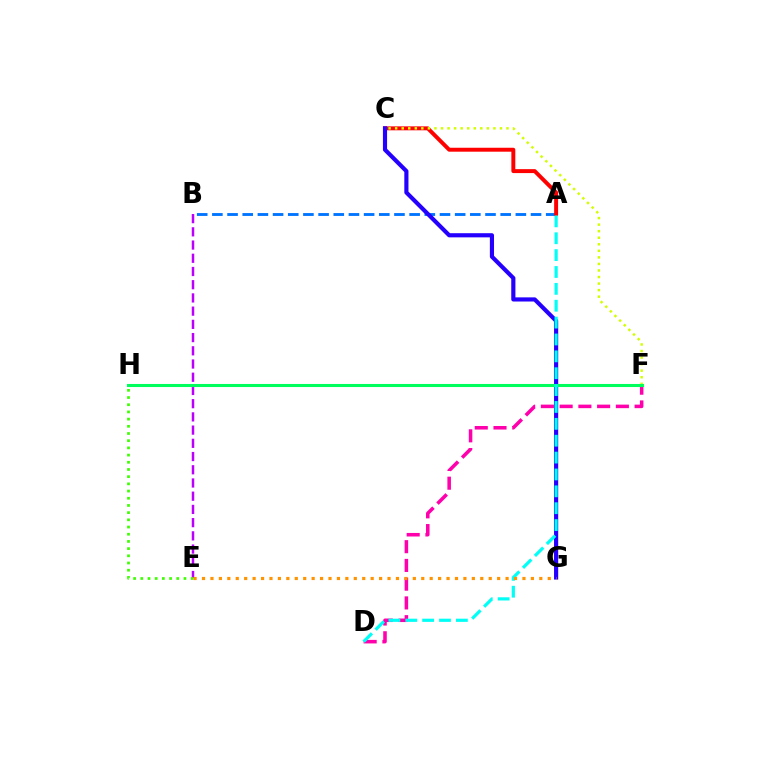{('A', 'B'): [{'color': '#0074ff', 'line_style': 'dashed', 'thickness': 2.06}], ('B', 'E'): [{'color': '#b900ff', 'line_style': 'dashed', 'thickness': 1.8}], ('A', 'C'): [{'color': '#ff0000', 'line_style': 'solid', 'thickness': 2.84}], ('C', 'G'): [{'color': '#2500ff', 'line_style': 'solid', 'thickness': 2.99}], ('C', 'F'): [{'color': '#d1ff00', 'line_style': 'dotted', 'thickness': 1.78}], ('E', 'H'): [{'color': '#3dff00', 'line_style': 'dotted', 'thickness': 1.95}], ('D', 'F'): [{'color': '#ff00ac', 'line_style': 'dashed', 'thickness': 2.55}], ('F', 'H'): [{'color': '#00ff5c', 'line_style': 'solid', 'thickness': 2.21}], ('A', 'D'): [{'color': '#00fff6', 'line_style': 'dashed', 'thickness': 2.29}], ('E', 'G'): [{'color': '#ff9400', 'line_style': 'dotted', 'thickness': 2.29}]}